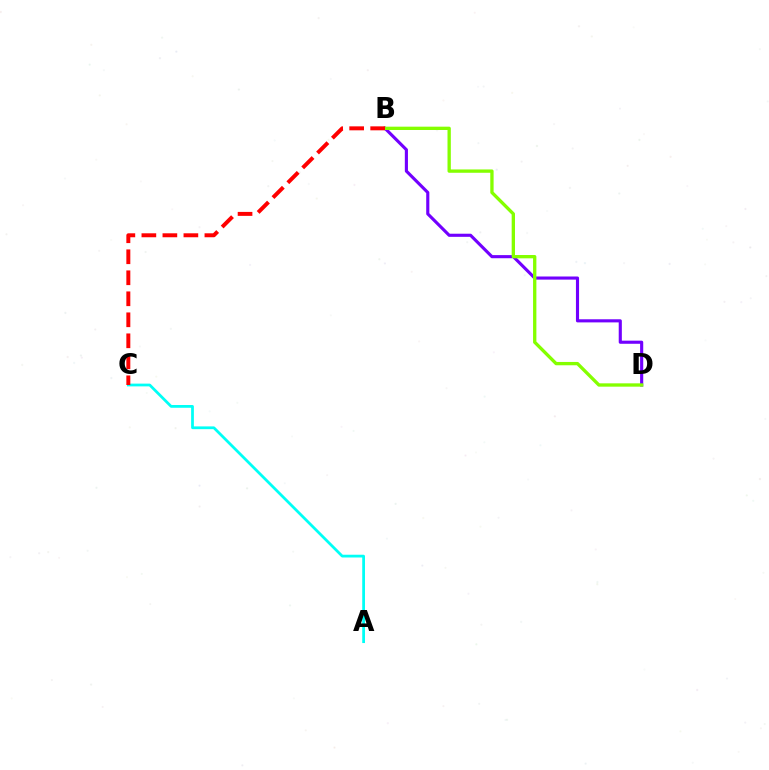{('B', 'D'): [{'color': '#7200ff', 'line_style': 'solid', 'thickness': 2.25}, {'color': '#84ff00', 'line_style': 'solid', 'thickness': 2.39}], ('A', 'C'): [{'color': '#00fff6', 'line_style': 'solid', 'thickness': 1.99}], ('B', 'C'): [{'color': '#ff0000', 'line_style': 'dashed', 'thickness': 2.85}]}